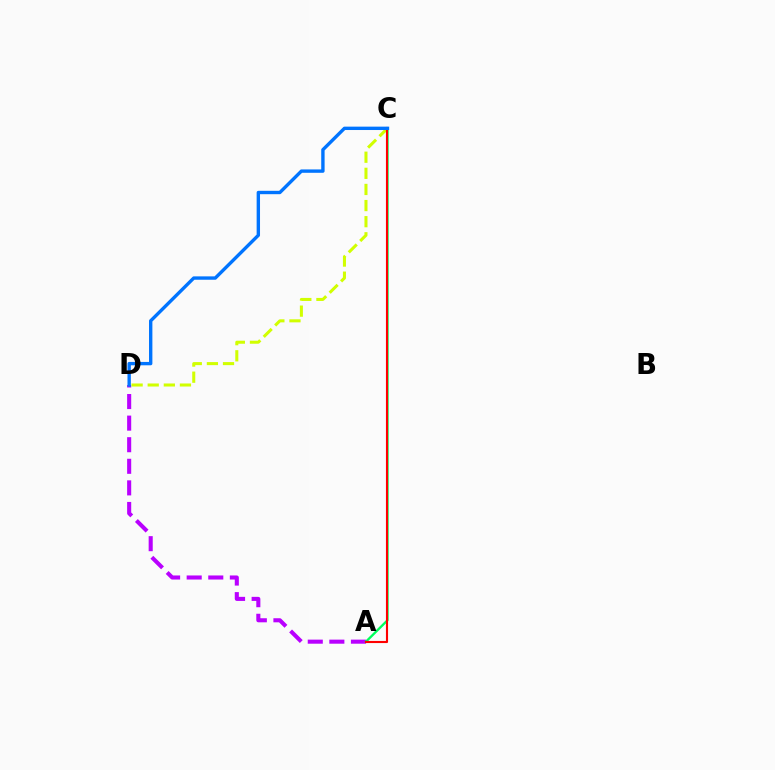{('A', 'D'): [{'color': '#b900ff', 'line_style': 'dashed', 'thickness': 2.93}], ('A', 'C'): [{'color': '#00ff5c', 'line_style': 'solid', 'thickness': 1.68}, {'color': '#ff0000', 'line_style': 'solid', 'thickness': 1.53}], ('C', 'D'): [{'color': '#d1ff00', 'line_style': 'dashed', 'thickness': 2.19}, {'color': '#0074ff', 'line_style': 'solid', 'thickness': 2.43}]}